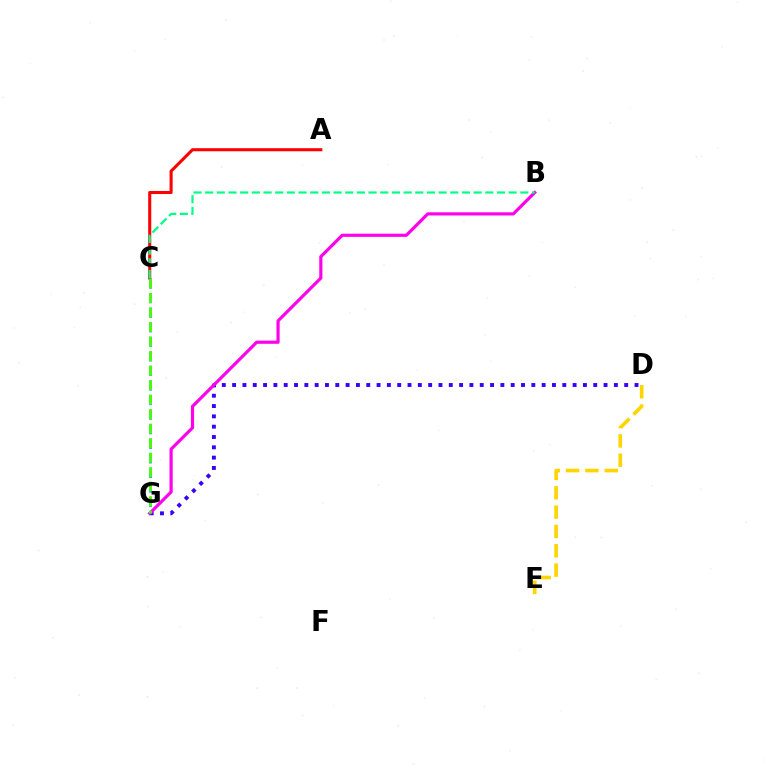{('D', 'E'): [{'color': '#ffd500', 'line_style': 'dashed', 'thickness': 2.63}], ('D', 'G'): [{'color': '#3700ff', 'line_style': 'dotted', 'thickness': 2.8}], ('A', 'C'): [{'color': '#ff0000', 'line_style': 'solid', 'thickness': 2.21}], ('B', 'G'): [{'color': '#ff00ed', 'line_style': 'solid', 'thickness': 2.29}], ('C', 'G'): [{'color': '#009eff', 'line_style': 'dashed', 'thickness': 1.98}, {'color': '#4fff00', 'line_style': 'dashed', 'thickness': 1.97}], ('B', 'C'): [{'color': '#00ff86', 'line_style': 'dashed', 'thickness': 1.59}]}